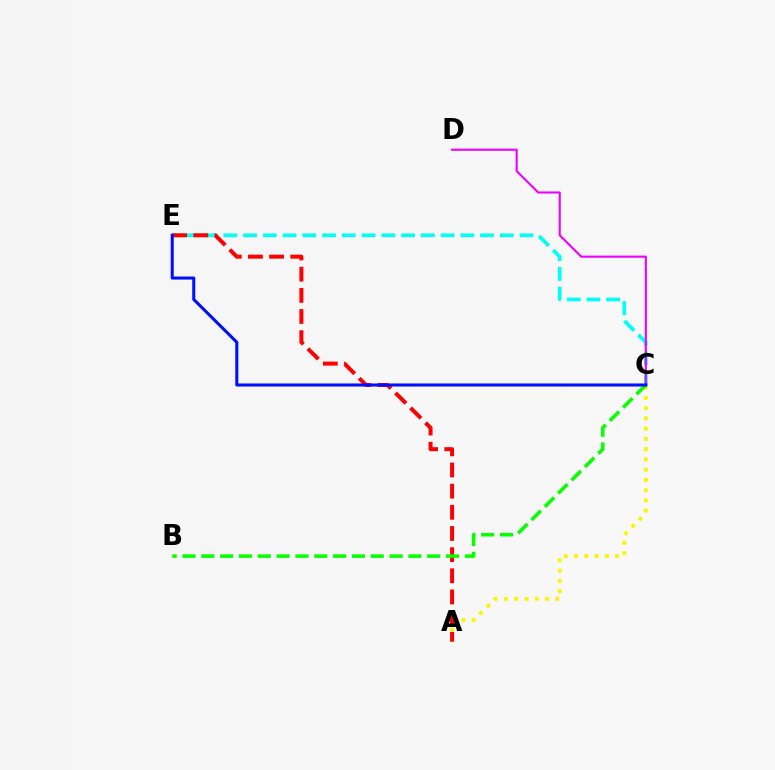{('C', 'E'): [{'color': '#00fff6', 'line_style': 'dashed', 'thickness': 2.68}, {'color': '#0010ff', 'line_style': 'solid', 'thickness': 2.2}], ('A', 'C'): [{'color': '#fcf500', 'line_style': 'dotted', 'thickness': 2.79}], ('A', 'E'): [{'color': '#ff0000', 'line_style': 'dashed', 'thickness': 2.87}], ('C', 'D'): [{'color': '#ee00ff', 'line_style': 'solid', 'thickness': 1.51}], ('B', 'C'): [{'color': '#08ff00', 'line_style': 'dashed', 'thickness': 2.56}]}